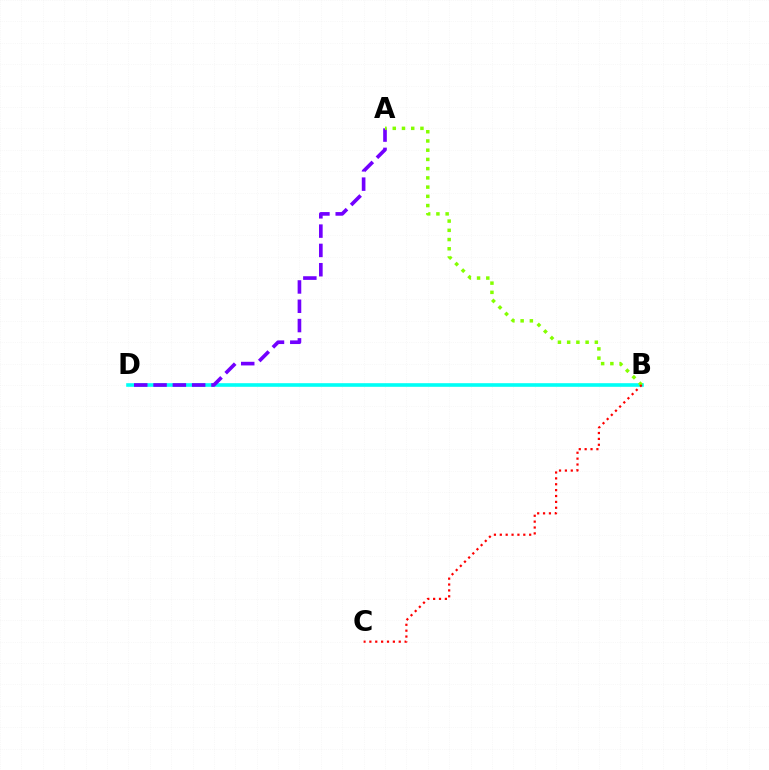{('B', 'D'): [{'color': '#00fff6', 'line_style': 'solid', 'thickness': 2.6}], ('A', 'D'): [{'color': '#7200ff', 'line_style': 'dashed', 'thickness': 2.62}], ('A', 'B'): [{'color': '#84ff00', 'line_style': 'dotted', 'thickness': 2.51}], ('B', 'C'): [{'color': '#ff0000', 'line_style': 'dotted', 'thickness': 1.6}]}